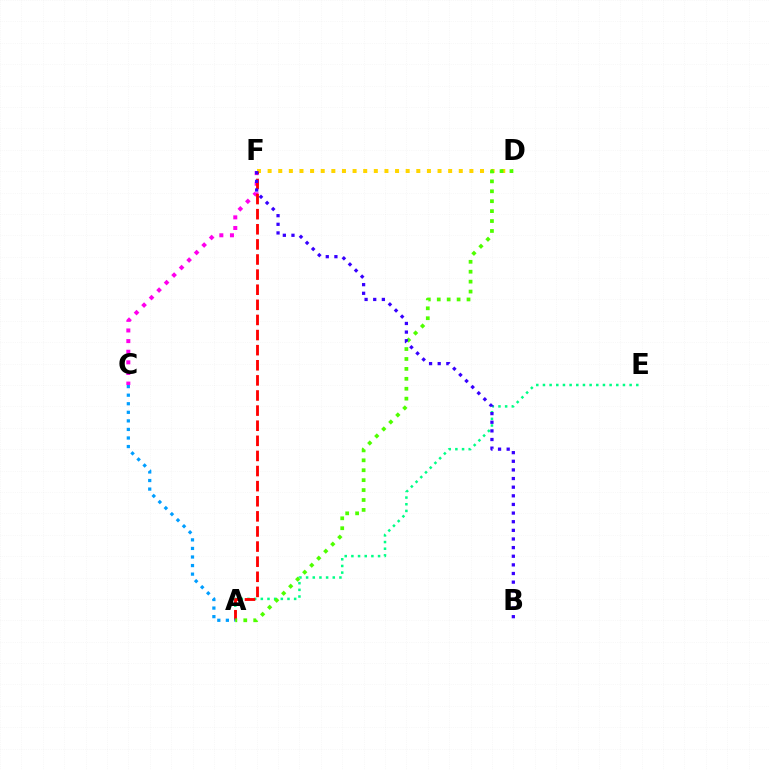{('C', 'F'): [{'color': '#ff00ed', 'line_style': 'dotted', 'thickness': 2.89}], ('A', 'E'): [{'color': '#00ff86', 'line_style': 'dotted', 'thickness': 1.81}], ('D', 'F'): [{'color': '#ffd500', 'line_style': 'dotted', 'thickness': 2.89}], ('A', 'F'): [{'color': '#ff0000', 'line_style': 'dashed', 'thickness': 2.05}], ('A', 'C'): [{'color': '#009eff', 'line_style': 'dotted', 'thickness': 2.33}], ('A', 'D'): [{'color': '#4fff00', 'line_style': 'dotted', 'thickness': 2.7}], ('B', 'F'): [{'color': '#3700ff', 'line_style': 'dotted', 'thickness': 2.35}]}